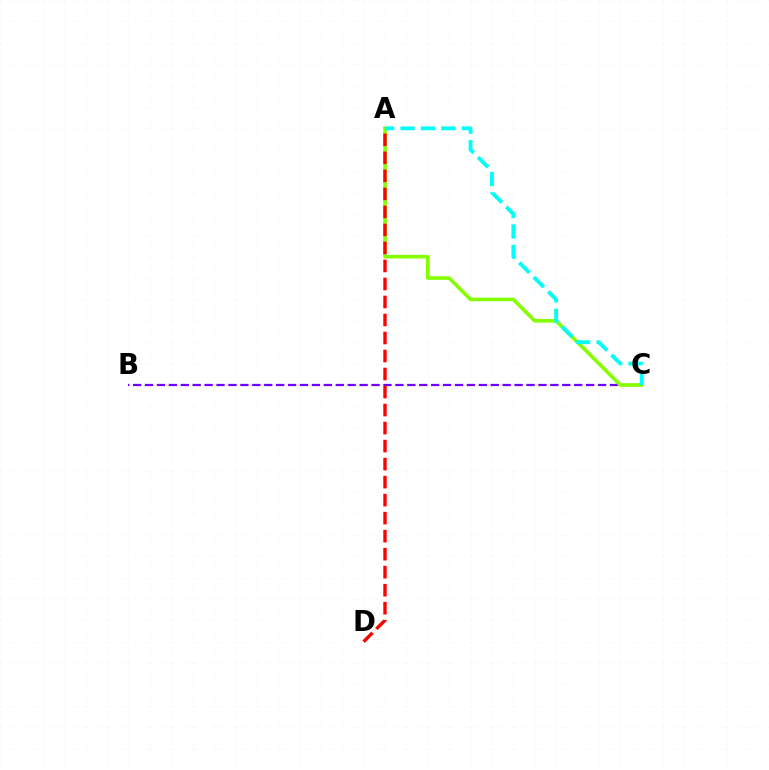{('B', 'C'): [{'color': '#7200ff', 'line_style': 'dashed', 'thickness': 1.62}], ('A', 'C'): [{'color': '#84ff00', 'line_style': 'solid', 'thickness': 2.6}, {'color': '#00fff6', 'line_style': 'dashed', 'thickness': 2.77}], ('A', 'D'): [{'color': '#ff0000', 'line_style': 'dashed', 'thickness': 2.45}]}